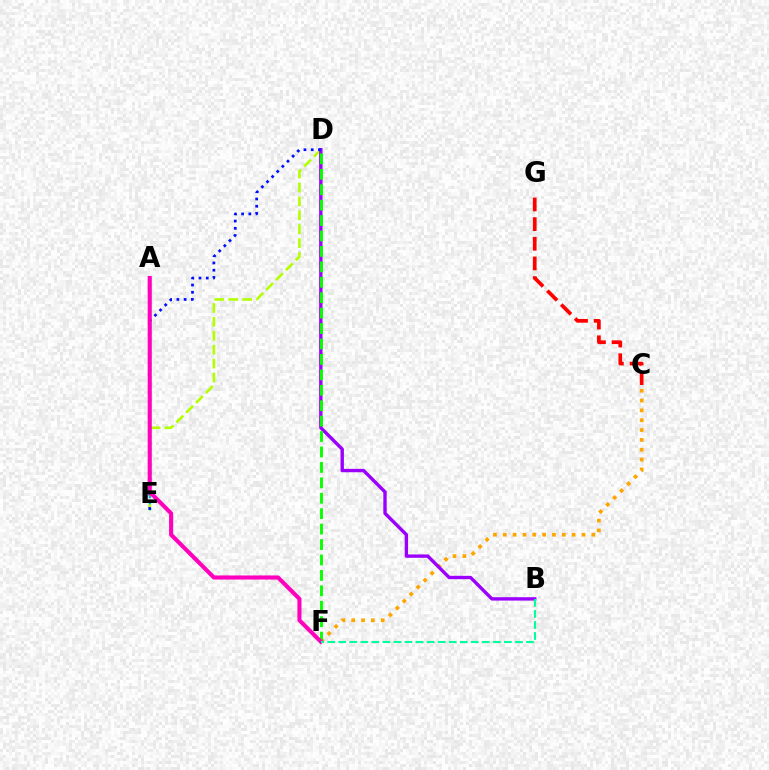{('C', 'F'): [{'color': '#ffa500', 'line_style': 'dotted', 'thickness': 2.67}], ('D', 'E'): [{'color': '#b3ff00', 'line_style': 'dashed', 'thickness': 1.89}, {'color': '#0010ff', 'line_style': 'dotted', 'thickness': 1.97}], ('B', 'D'): [{'color': '#9b00ff', 'line_style': 'solid', 'thickness': 2.43}], ('A', 'E'): [{'color': '#00b5ff', 'line_style': 'dotted', 'thickness': 1.64}], ('D', 'F'): [{'color': '#08ff00', 'line_style': 'dashed', 'thickness': 2.1}], ('A', 'F'): [{'color': '#ff00bd', 'line_style': 'solid', 'thickness': 2.94}], ('B', 'F'): [{'color': '#00ff9d', 'line_style': 'dashed', 'thickness': 1.5}], ('C', 'G'): [{'color': '#ff0000', 'line_style': 'dashed', 'thickness': 2.67}]}